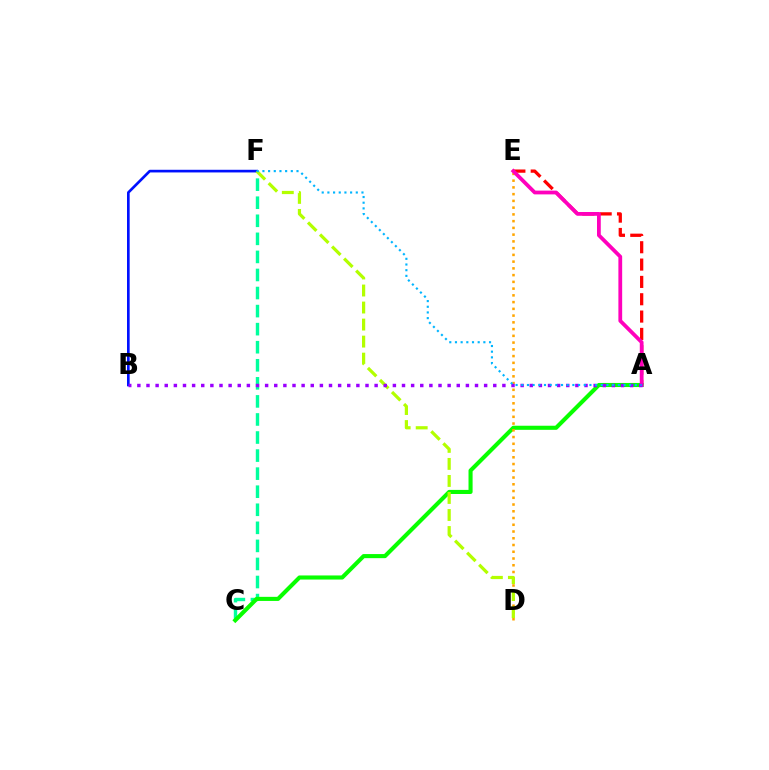{('C', 'F'): [{'color': '#00ff9d', 'line_style': 'dashed', 'thickness': 2.45}], ('A', 'E'): [{'color': '#ff0000', 'line_style': 'dashed', 'thickness': 2.35}, {'color': '#ff00bd', 'line_style': 'solid', 'thickness': 2.72}], ('A', 'C'): [{'color': '#08ff00', 'line_style': 'solid', 'thickness': 2.95}], ('B', 'F'): [{'color': '#0010ff', 'line_style': 'solid', 'thickness': 1.92}], ('D', 'E'): [{'color': '#ffa500', 'line_style': 'dotted', 'thickness': 1.83}], ('D', 'F'): [{'color': '#b3ff00', 'line_style': 'dashed', 'thickness': 2.31}], ('A', 'B'): [{'color': '#9b00ff', 'line_style': 'dotted', 'thickness': 2.48}], ('A', 'F'): [{'color': '#00b5ff', 'line_style': 'dotted', 'thickness': 1.54}]}